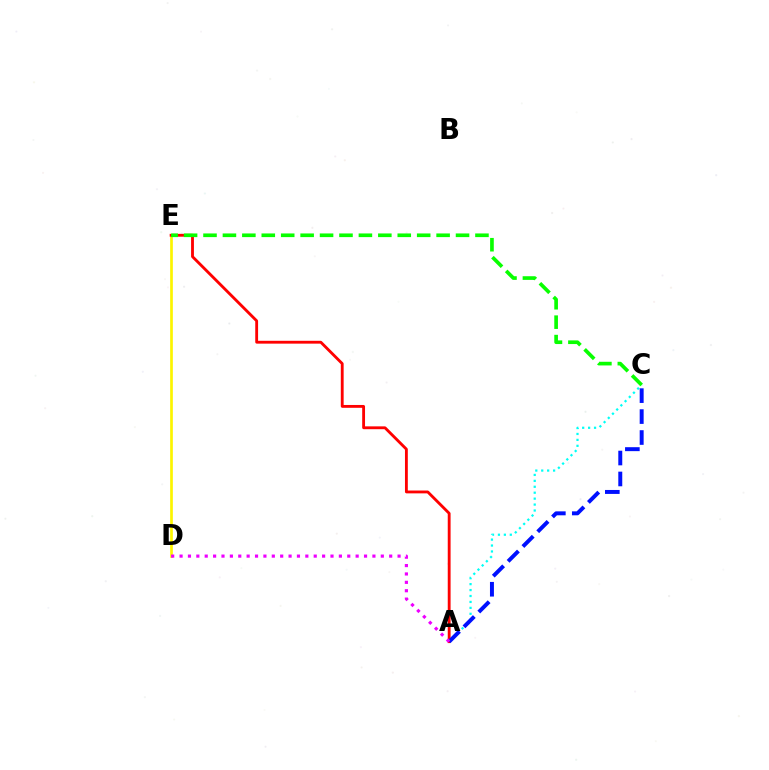{('A', 'C'): [{'color': '#00fff6', 'line_style': 'dotted', 'thickness': 1.61}, {'color': '#0010ff', 'line_style': 'dashed', 'thickness': 2.85}], ('D', 'E'): [{'color': '#fcf500', 'line_style': 'solid', 'thickness': 1.93}], ('A', 'E'): [{'color': '#ff0000', 'line_style': 'solid', 'thickness': 2.05}], ('C', 'E'): [{'color': '#08ff00', 'line_style': 'dashed', 'thickness': 2.64}], ('A', 'D'): [{'color': '#ee00ff', 'line_style': 'dotted', 'thickness': 2.28}]}